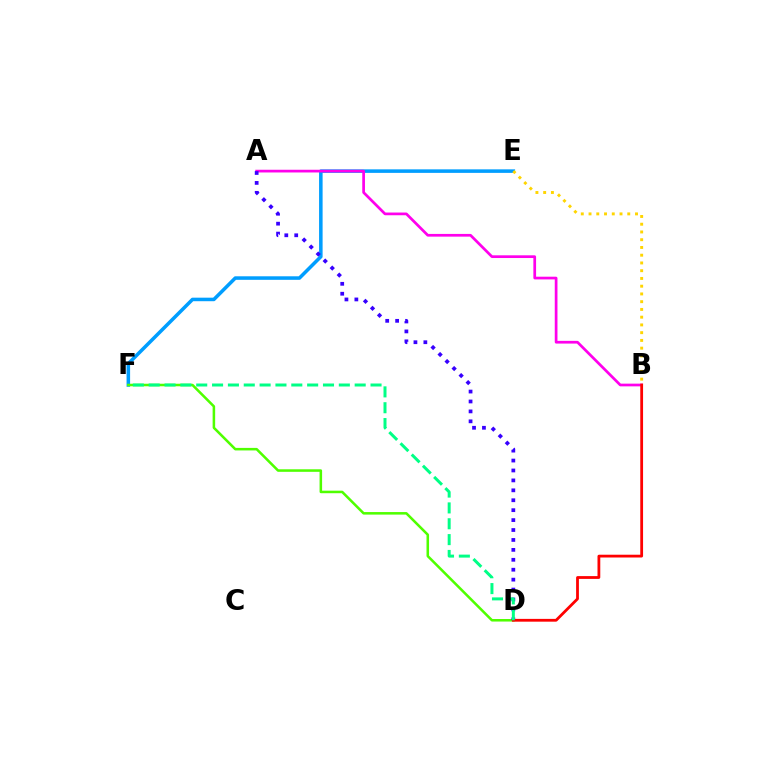{('E', 'F'): [{'color': '#009eff', 'line_style': 'solid', 'thickness': 2.54}], ('A', 'B'): [{'color': '#ff00ed', 'line_style': 'solid', 'thickness': 1.95}], ('D', 'F'): [{'color': '#4fff00', 'line_style': 'solid', 'thickness': 1.83}, {'color': '#00ff86', 'line_style': 'dashed', 'thickness': 2.15}], ('A', 'D'): [{'color': '#3700ff', 'line_style': 'dotted', 'thickness': 2.7}], ('B', 'E'): [{'color': '#ffd500', 'line_style': 'dotted', 'thickness': 2.1}], ('B', 'D'): [{'color': '#ff0000', 'line_style': 'solid', 'thickness': 2.01}]}